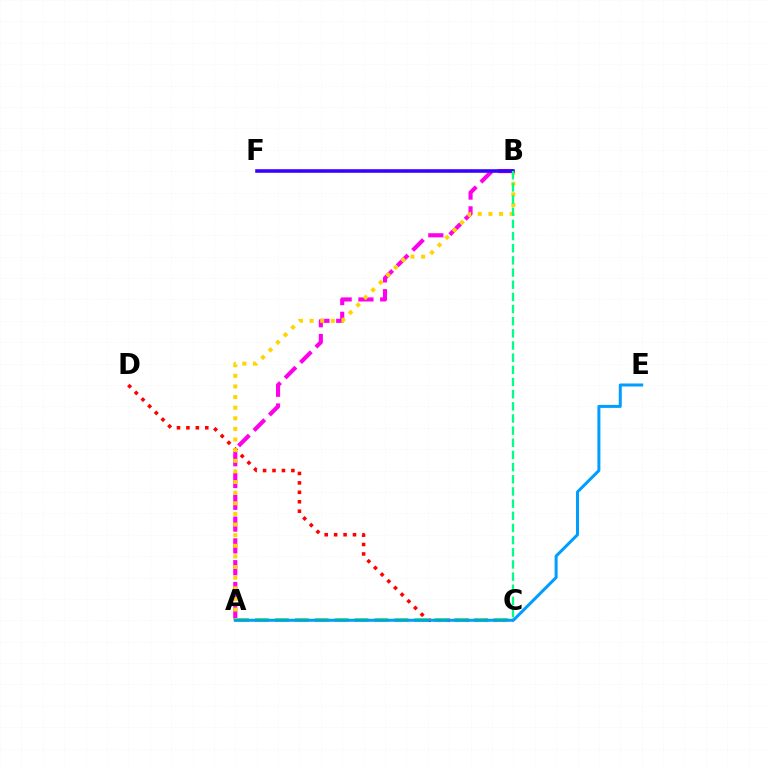{('C', 'D'): [{'color': '#ff0000', 'line_style': 'dotted', 'thickness': 2.56}], ('A', 'B'): [{'color': '#ff00ed', 'line_style': 'dashed', 'thickness': 2.96}, {'color': '#ffd500', 'line_style': 'dotted', 'thickness': 2.89}], ('A', 'C'): [{'color': '#4fff00', 'line_style': 'dashed', 'thickness': 2.71}], ('B', 'F'): [{'color': '#3700ff', 'line_style': 'solid', 'thickness': 2.57}], ('B', 'C'): [{'color': '#00ff86', 'line_style': 'dashed', 'thickness': 1.65}], ('A', 'E'): [{'color': '#009eff', 'line_style': 'solid', 'thickness': 2.17}]}